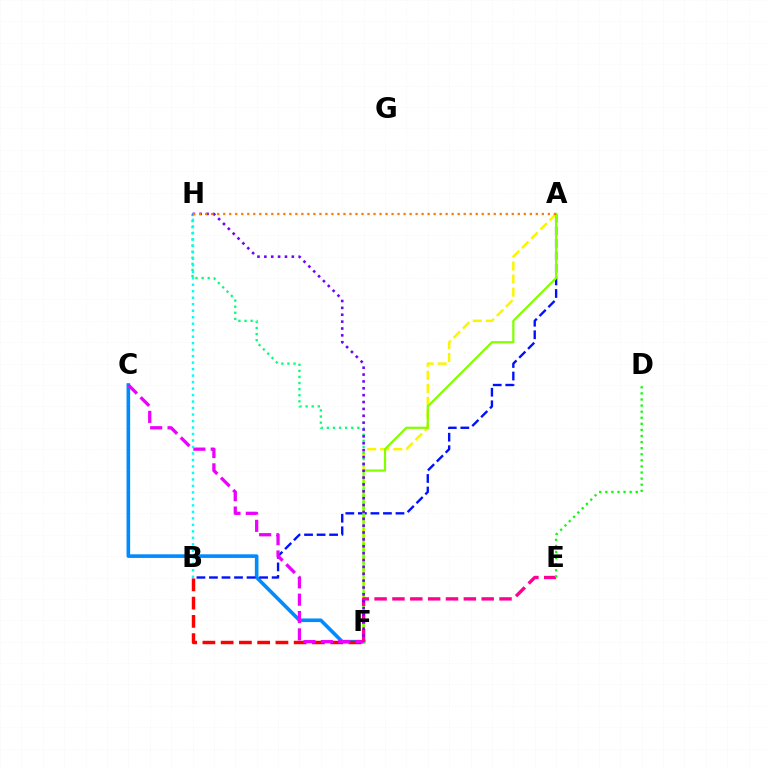{('C', 'F'): [{'color': '#008cff', 'line_style': 'solid', 'thickness': 2.6}, {'color': '#ee00ff', 'line_style': 'dashed', 'thickness': 2.36}], ('B', 'F'): [{'color': '#ff0000', 'line_style': 'dashed', 'thickness': 2.48}], ('A', 'B'): [{'color': '#0010ff', 'line_style': 'dashed', 'thickness': 1.7}], ('A', 'F'): [{'color': '#fcf500', 'line_style': 'dashed', 'thickness': 1.77}, {'color': '#84ff00', 'line_style': 'solid', 'thickness': 1.62}], ('F', 'H'): [{'color': '#00ff74', 'line_style': 'dotted', 'thickness': 1.66}, {'color': '#7200ff', 'line_style': 'dotted', 'thickness': 1.87}], ('B', 'H'): [{'color': '#00fff6', 'line_style': 'dotted', 'thickness': 1.76}], ('E', 'F'): [{'color': '#ff0094', 'line_style': 'dashed', 'thickness': 2.42}], ('A', 'H'): [{'color': '#ff7c00', 'line_style': 'dotted', 'thickness': 1.63}], ('D', 'E'): [{'color': '#08ff00', 'line_style': 'dotted', 'thickness': 1.65}]}